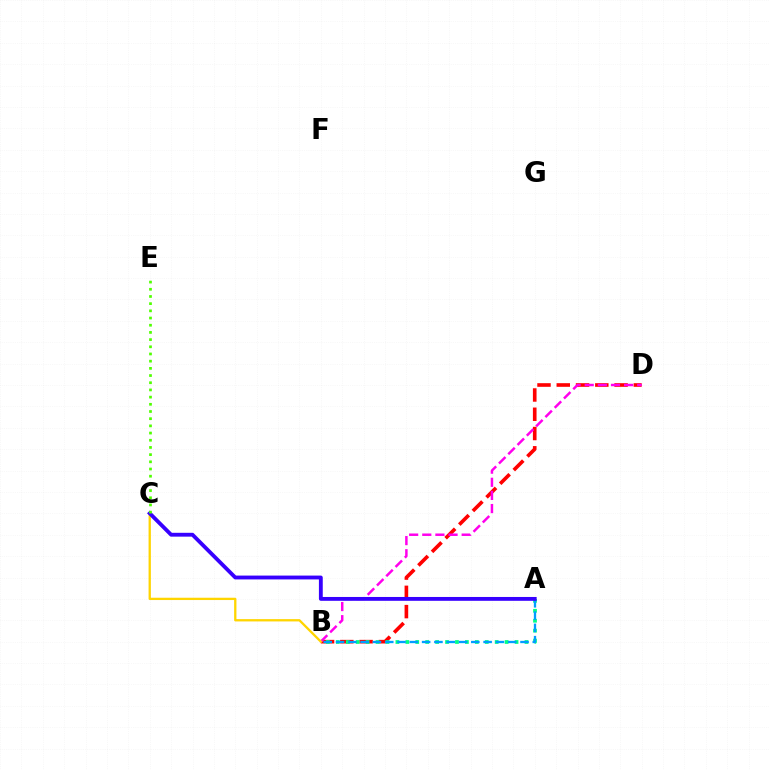{('B', 'D'): [{'color': '#ff0000', 'line_style': 'dashed', 'thickness': 2.62}, {'color': '#ff00ed', 'line_style': 'dashed', 'thickness': 1.78}], ('A', 'B'): [{'color': '#00ff86', 'line_style': 'dotted', 'thickness': 2.7}, {'color': '#009eff', 'line_style': 'dashed', 'thickness': 1.67}], ('B', 'C'): [{'color': '#ffd500', 'line_style': 'solid', 'thickness': 1.66}], ('A', 'C'): [{'color': '#3700ff', 'line_style': 'solid', 'thickness': 2.77}], ('C', 'E'): [{'color': '#4fff00', 'line_style': 'dotted', 'thickness': 1.95}]}